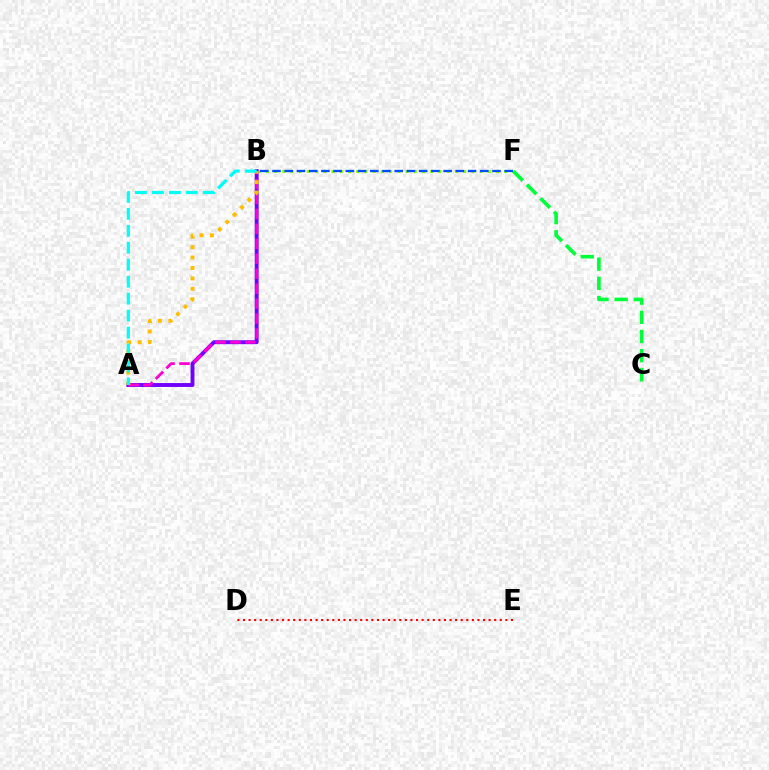{('B', 'F'): [{'color': '#84ff00', 'line_style': 'dotted', 'thickness': 2.23}, {'color': '#004bff', 'line_style': 'dashed', 'thickness': 1.66}], ('D', 'E'): [{'color': '#ff0000', 'line_style': 'dotted', 'thickness': 1.52}], ('A', 'B'): [{'color': '#7200ff', 'line_style': 'solid', 'thickness': 2.81}, {'color': '#ff00cf', 'line_style': 'dashed', 'thickness': 2.03}, {'color': '#ffbd00', 'line_style': 'dotted', 'thickness': 2.83}, {'color': '#00fff6', 'line_style': 'dashed', 'thickness': 2.3}], ('C', 'F'): [{'color': '#00ff39', 'line_style': 'dashed', 'thickness': 2.61}]}